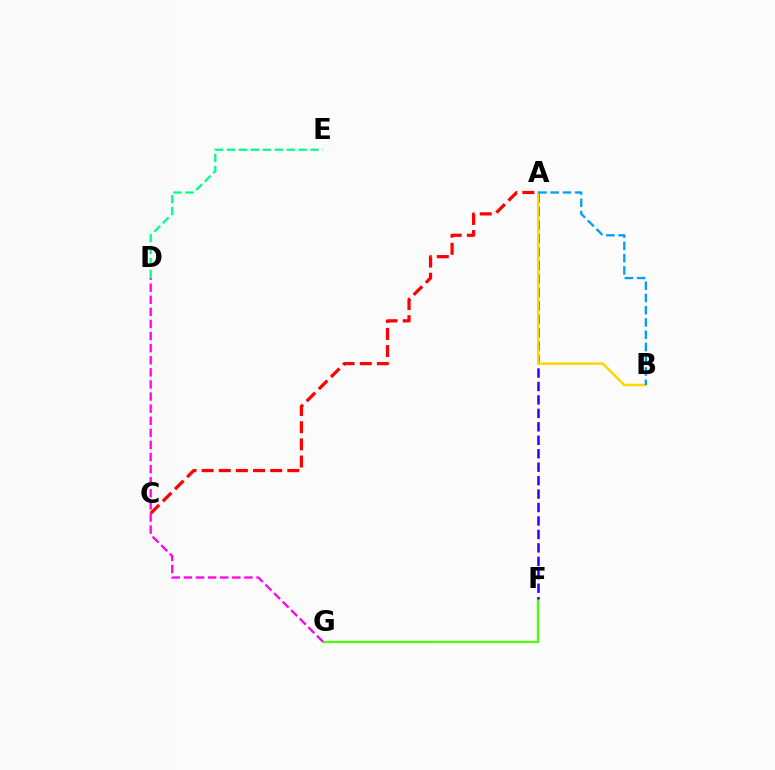{('A', 'C'): [{'color': '#ff0000', 'line_style': 'dashed', 'thickness': 2.33}], ('F', 'G'): [{'color': '#4fff00', 'line_style': 'solid', 'thickness': 1.65}], ('A', 'F'): [{'color': '#3700ff', 'line_style': 'dashed', 'thickness': 1.83}], ('D', 'E'): [{'color': '#00ff86', 'line_style': 'dashed', 'thickness': 1.62}], ('D', 'G'): [{'color': '#ff00ed', 'line_style': 'dashed', 'thickness': 1.64}], ('A', 'B'): [{'color': '#ffd500', 'line_style': 'solid', 'thickness': 1.77}, {'color': '#009eff', 'line_style': 'dashed', 'thickness': 1.67}]}